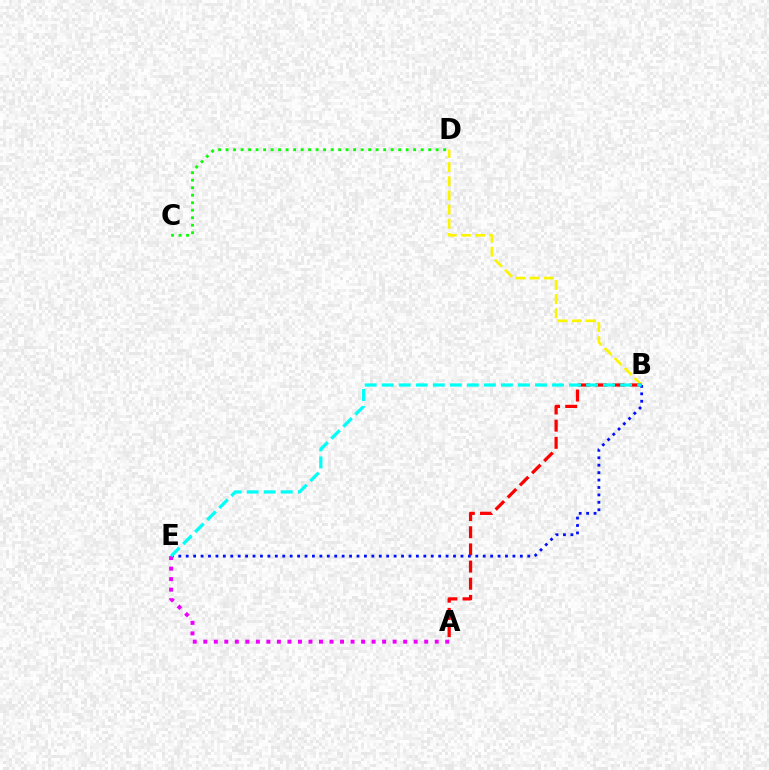{('B', 'D'): [{'color': '#fcf500', 'line_style': 'dashed', 'thickness': 1.92}], ('A', 'B'): [{'color': '#ff0000', 'line_style': 'dashed', 'thickness': 2.33}], ('C', 'D'): [{'color': '#08ff00', 'line_style': 'dotted', 'thickness': 2.04}], ('B', 'E'): [{'color': '#0010ff', 'line_style': 'dotted', 'thickness': 2.02}, {'color': '#00fff6', 'line_style': 'dashed', 'thickness': 2.31}], ('A', 'E'): [{'color': '#ee00ff', 'line_style': 'dotted', 'thickness': 2.86}]}